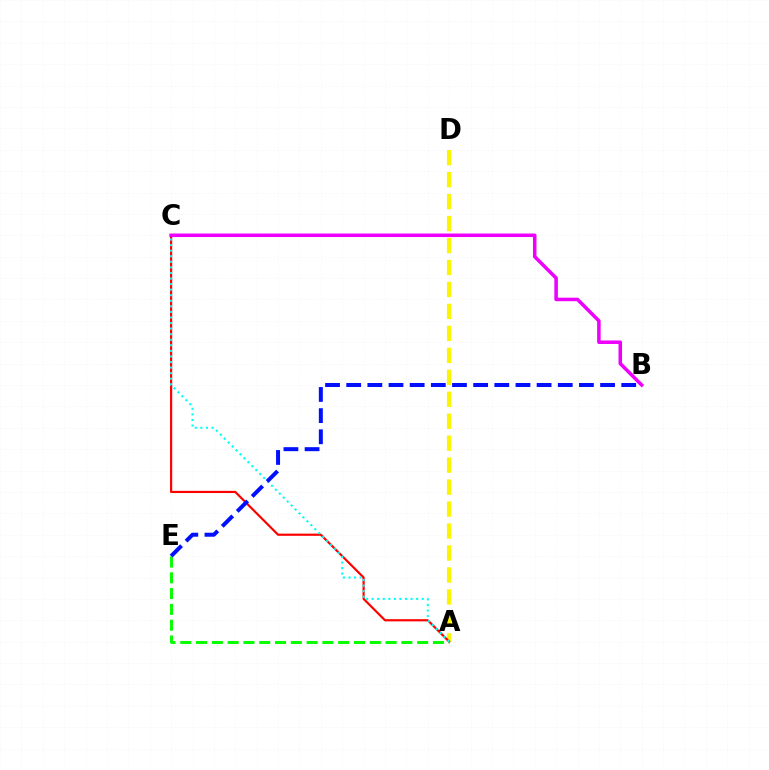{('A', 'D'): [{'color': '#fcf500', 'line_style': 'dashed', 'thickness': 2.98}], ('A', 'C'): [{'color': '#ff0000', 'line_style': 'solid', 'thickness': 1.57}, {'color': '#00fff6', 'line_style': 'dotted', 'thickness': 1.51}], ('A', 'E'): [{'color': '#08ff00', 'line_style': 'dashed', 'thickness': 2.15}], ('B', 'C'): [{'color': '#ee00ff', 'line_style': 'solid', 'thickness': 2.54}], ('B', 'E'): [{'color': '#0010ff', 'line_style': 'dashed', 'thickness': 2.87}]}